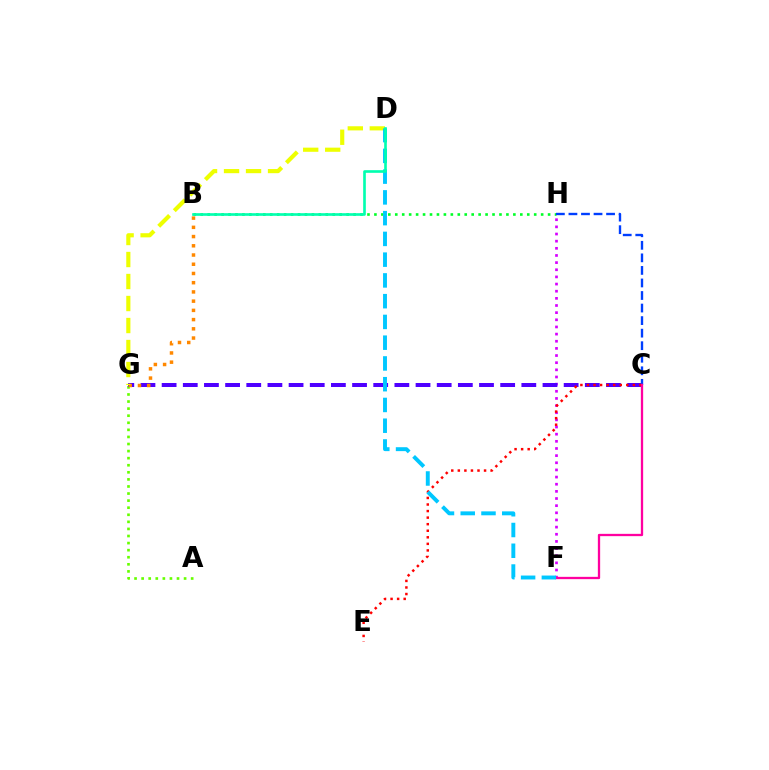{('B', 'H'): [{'color': '#00ff27', 'line_style': 'dotted', 'thickness': 1.89}], ('F', 'H'): [{'color': '#d600ff', 'line_style': 'dotted', 'thickness': 1.94}], ('A', 'G'): [{'color': '#66ff00', 'line_style': 'dotted', 'thickness': 1.92}], ('C', 'G'): [{'color': '#4f00ff', 'line_style': 'dashed', 'thickness': 2.87}], ('C', 'H'): [{'color': '#003fff', 'line_style': 'dashed', 'thickness': 1.7}], ('B', 'G'): [{'color': '#ff8800', 'line_style': 'dotted', 'thickness': 2.51}], ('C', 'E'): [{'color': '#ff0000', 'line_style': 'dotted', 'thickness': 1.78}], ('D', 'G'): [{'color': '#eeff00', 'line_style': 'dashed', 'thickness': 2.99}], ('C', 'F'): [{'color': '#ff00a0', 'line_style': 'solid', 'thickness': 1.66}], ('D', 'F'): [{'color': '#00c7ff', 'line_style': 'dashed', 'thickness': 2.82}], ('B', 'D'): [{'color': '#00ffaf', 'line_style': 'solid', 'thickness': 1.9}]}